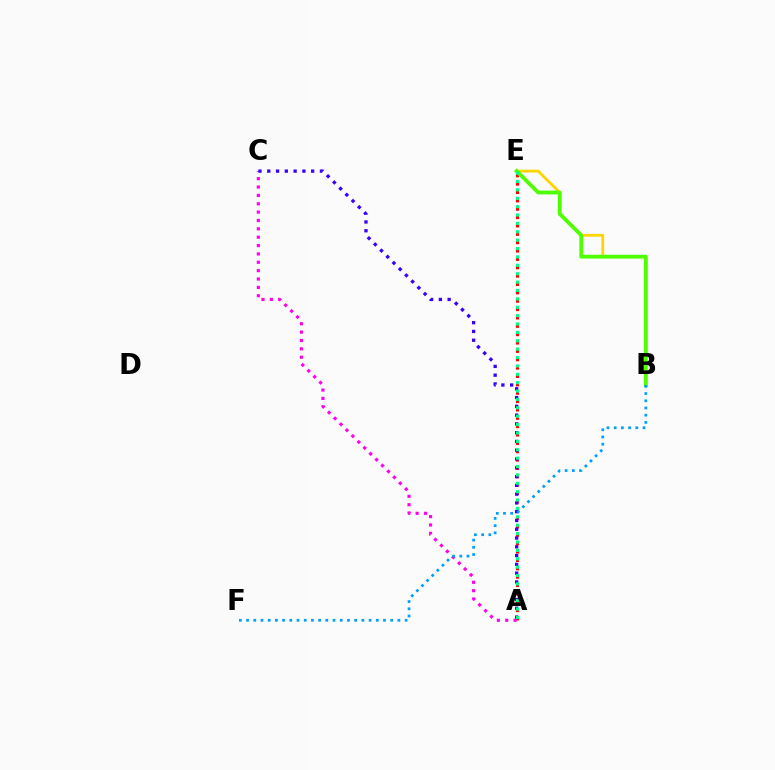{('A', 'E'): [{'color': '#ff0000', 'line_style': 'dotted', 'thickness': 2.27}, {'color': '#00ff86', 'line_style': 'dotted', 'thickness': 2.28}], ('B', 'E'): [{'color': '#ffd500', 'line_style': 'solid', 'thickness': 2.01}, {'color': '#4fff00', 'line_style': 'solid', 'thickness': 2.74}], ('A', 'C'): [{'color': '#ff00ed', 'line_style': 'dotted', 'thickness': 2.27}, {'color': '#3700ff', 'line_style': 'dotted', 'thickness': 2.39}], ('B', 'F'): [{'color': '#009eff', 'line_style': 'dotted', 'thickness': 1.96}]}